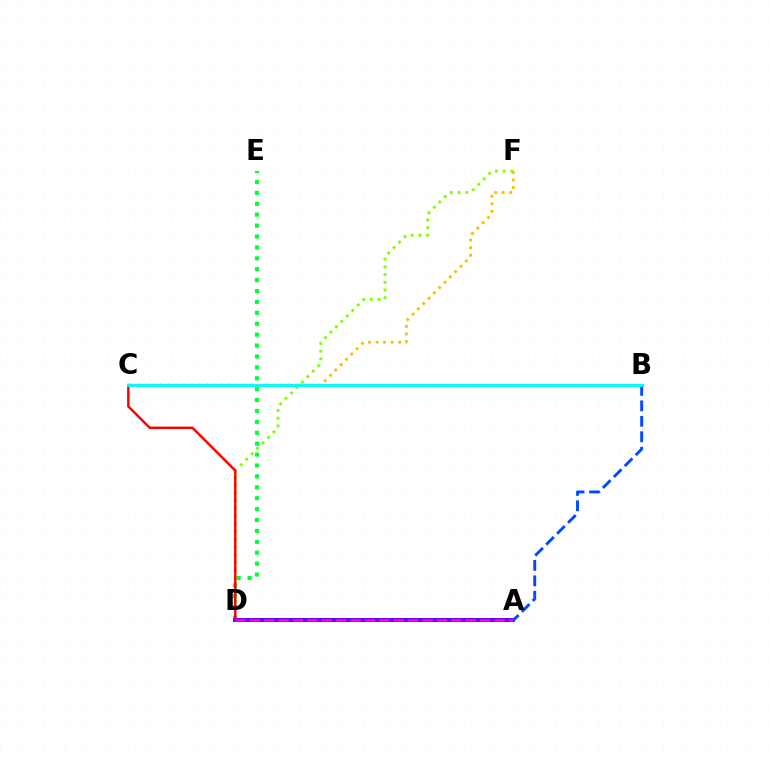{('D', 'F'): [{'color': '#84ff00', 'line_style': 'dotted', 'thickness': 2.09}], ('C', 'F'): [{'color': '#ffbd00', 'line_style': 'dotted', 'thickness': 2.04}], ('D', 'E'): [{'color': '#00ff39', 'line_style': 'dotted', 'thickness': 2.96}], ('C', 'D'): [{'color': '#ff0000', 'line_style': 'solid', 'thickness': 1.77}], ('A', 'D'): [{'color': '#7200ff', 'line_style': 'solid', 'thickness': 2.88}, {'color': '#ff00cf', 'line_style': 'dashed', 'thickness': 1.96}], ('A', 'B'): [{'color': '#004bff', 'line_style': 'dashed', 'thickness': 2.1}], ('B', 'C'): [{'color': '#00fff6', 'line_style': 'solid', 'thickness': 2.1}]}